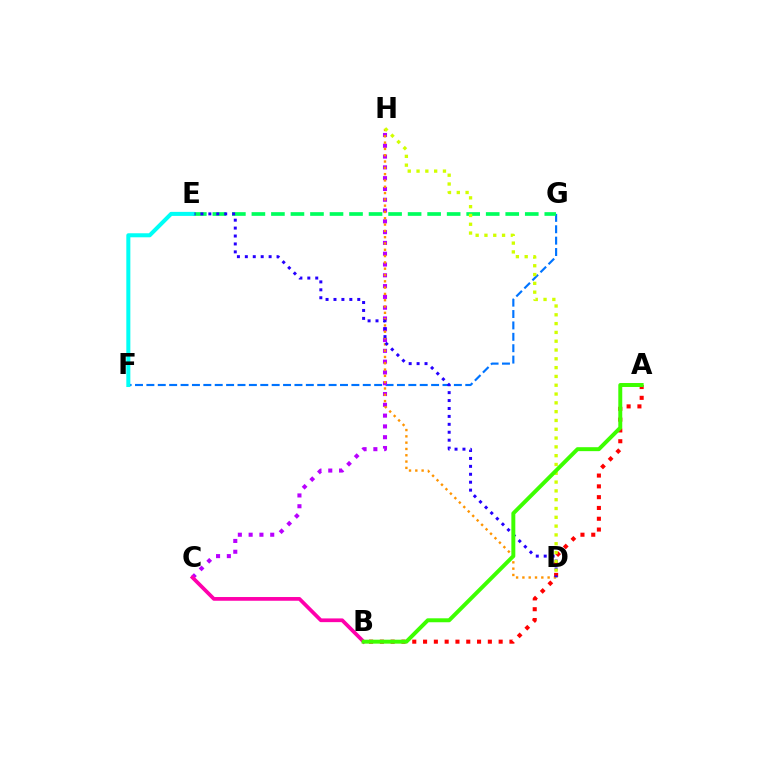{('F', 'G'): [{'color': '#0074ff', 'line_style': 'dashed', 'thickness': 1.55}], ('C', 'H'): [{'color': '#b900ff', 'line_style': 'dotted', 'thickness': 2.93}], ('B', 'C'): [{'color': '#ff00ac', 'line_style': 'solid', 'thickness': 2.68}], ('D', 'H'): [{'color': '#ff9400', 'line_style': 'dotted', 'thickness': 1.71}, {'color': '#d1ff00', 'line_style': 'dotted', 'thickness': 2.39}], ('E', 'G'): [{'color': '#00ff5c', 'line_style': 'dashed', 'thickness': 2.65}], ('A', 'B'): [{'color': '#ff0000', 'line_style': 'dotted', 'thickness': 2.93}, {'color': '#3dff00', 'line_style': 'solid', 'thickness': 2.84}], ('D', 'E'): [{'color': '#2500ff', 'line_style': 'dotted', 'thickness': 2.15}], ('E', 'F'): [{'color': '#00fff6', 'line_style': 'solid', 'thickness': 2.9}]}